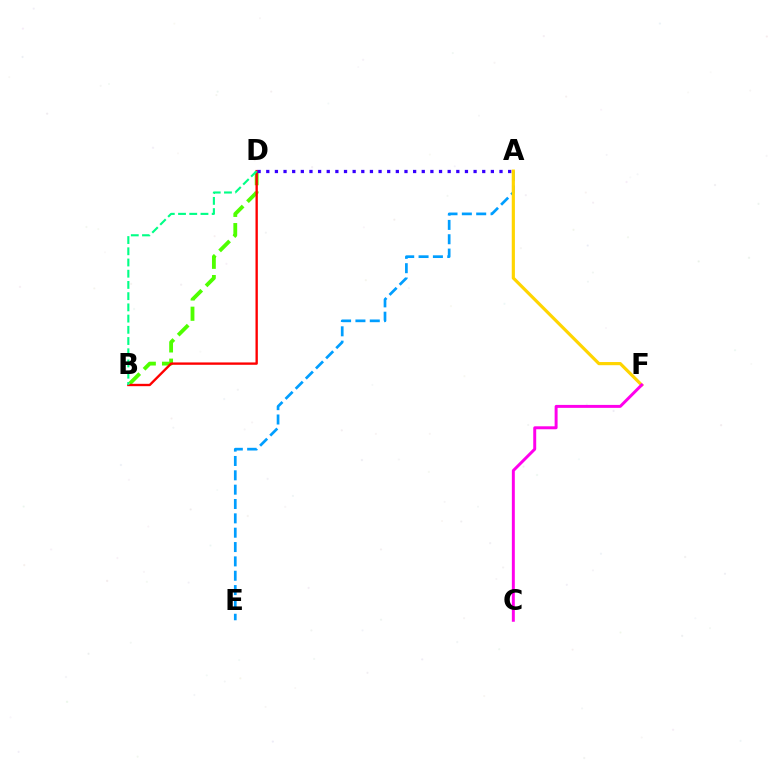{('B', 'D'): [{'color': '#4fff00', 'line_style': 'dashed', 'thickness': 2.75}, {'color': '#ff0000', 'line_style': 'solid', 'thickness': 1.7}, {'color': '#00ff86', 'line_style': 'dashed', 'thickness': 1.52}], ('A', 'E'): [{'color': '#009eff', 'line_style': 'dashed', 'thickness': 1.95}], ('A', 'F'): [{'color': '#ffd500', 'line_style': 'solid', 'thickness': 2.28}], ('A', 'D'): [{'color': '#3700ff', 'line_style': 'dotted', 'thickness': 2.35}], ('C', 'F'): [{'color': '#ff00ed', 'line_style': 'solid', 'thickness': 2.13}]}